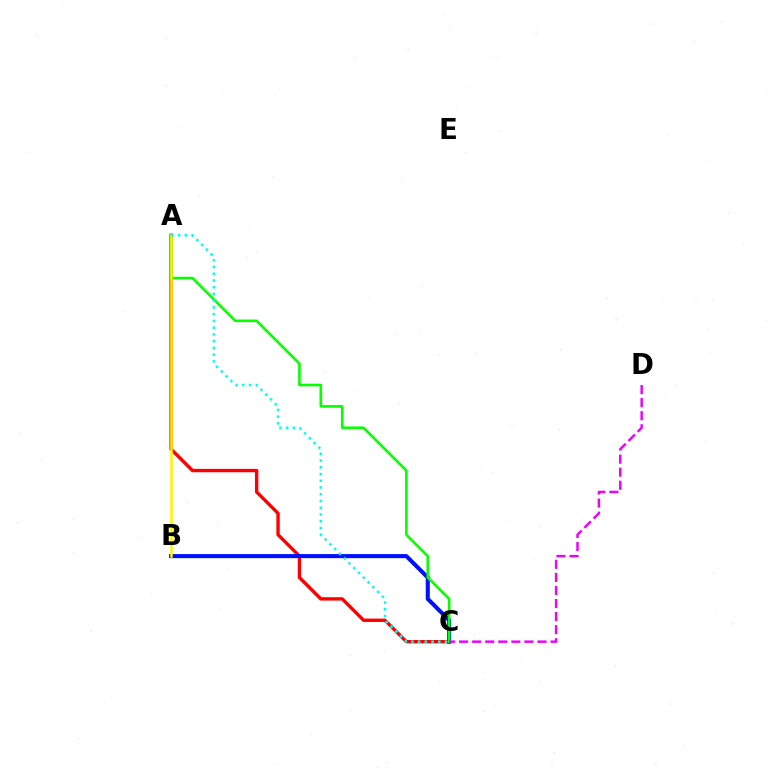{('A', 'C'): [{'color': '#ff0000', 'line_style': 'solid', 'thickness': 2.43}, {'color': '#08ff00', 'line_style': 'solid', 'thickness': 1.9}, {'color': '#00fff6', 'line_style': 'dotted', 'thickness': 1.83}], ('B', 'C'): [{'color': '#0010ff', 'line_style': 'solid', 'thickness': 2.93}], ('A', 'B'): [{'color': '#fcf500', 'line_style': 'solid', 'thickness': 1.81}], ('C', 'D'): [{'color': '#ee00ff', 'line_style': 'dashed', 'thickness': 1.78}]}